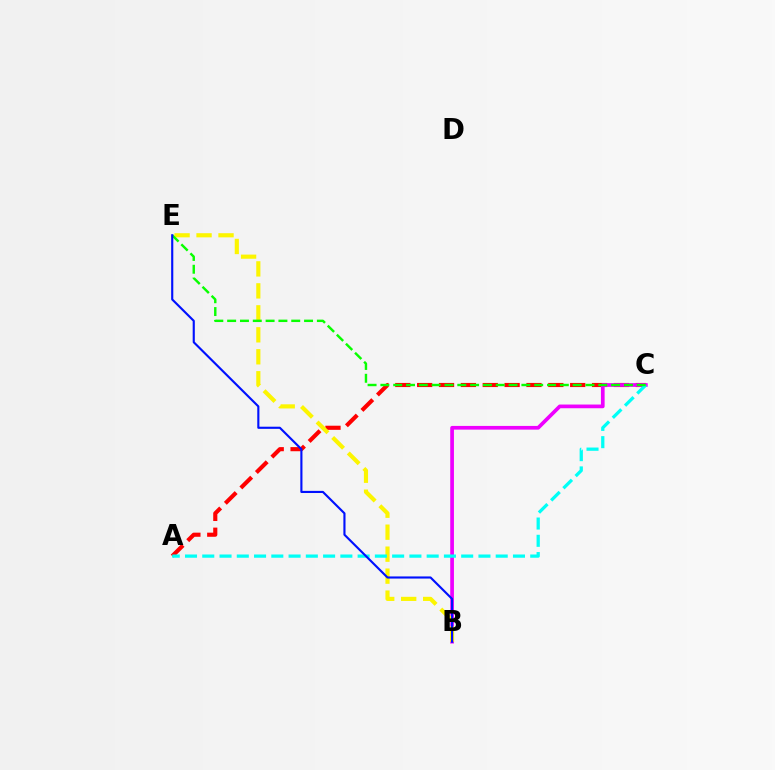{('A', 'C'): [{'color': '#ff0000', 'line_style': 'dashed', 'thickness': 2.97}, {'color': '#00fff6', 'line_style': 'dashed', 'thickness': 2.34}], ('B', 'C'): [{'color': '#ee00ff', 'line_style': 'solid', 'thickness': 2.67}], ('B', 'E'): [{'color': '#fcf500', 'line_style': 'dashed', 'thickness': 2.99}, {'color': '#0010ff', 'line_style': 'solid', 'thickness': 1.53}], ('C', 'E'): [{'color': '#08ff00', 'line_style': 'dashed', 'thickness': 1.74}]}